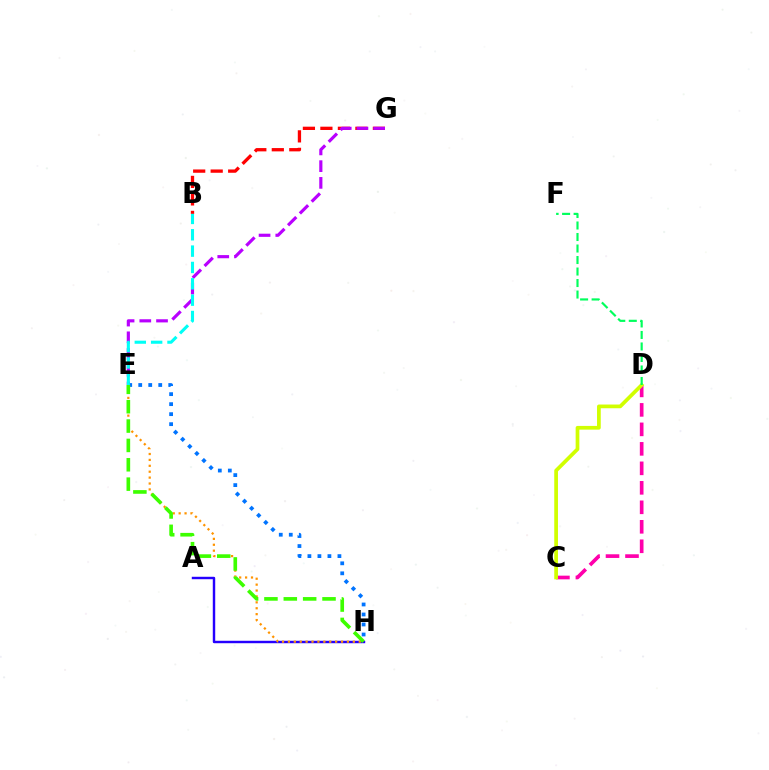{('A', 'H'): [{'color': '#2500ff', 'line_style': 'solid', 'thickness': 1.75}], ('B', 'G'): [{'color': '#ff0000', 'line_style': 'dashed', 'thickness': 2.38}], ('E', 'H'): [{'color': '#ff9400', 'line_style': 'dotted', 'thickness': 1.6}, {'color': '#0074ff', 'line_style': 'dotted', 'thickness': 2.72}, {'color': '#3dff00', 'line_style': 'dashed', 'thickness': 2.63}], ('E', 'G'): [{'color': '#b900ff', 'line_style': 'dashed', 'thickness': 2.27}], ('C', 'D'): [{'color': '#ff00ac', 'line_style': 'dashed', 'thickness': 2.65}, {'color': '#d1ff00', 'line_style': 'solid', 'thickness': 2.68}], ('D', 'F'): [{'color': '#00ff5c', 'line_style': 'dashed', 'thickness': 1.56}], ('B', 'E'): [{'color': '#00fff6', 'line_style': 'dashed', 'thickness': 2.22}]}